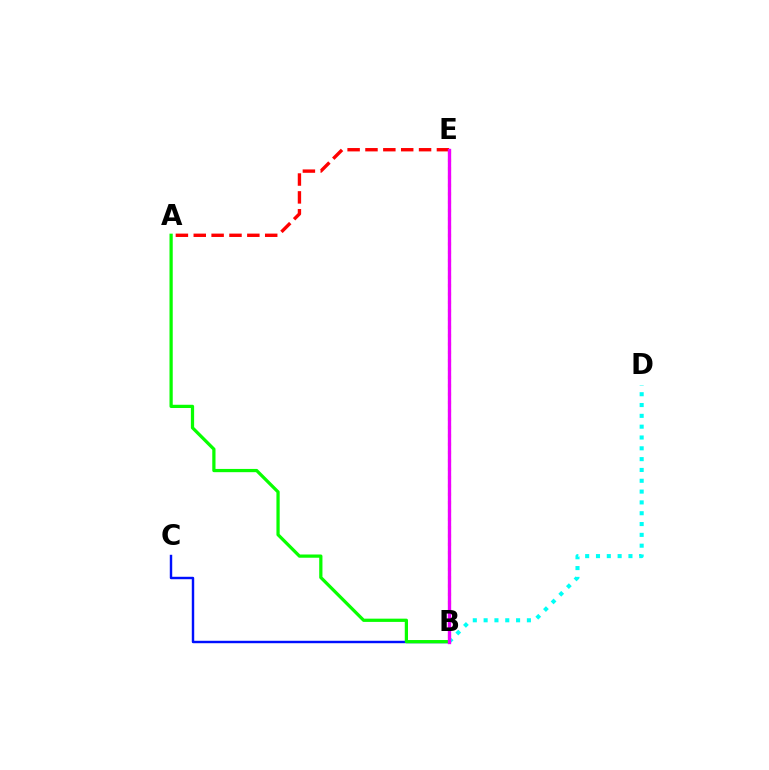{('A', 'E'): [{'color': '#ff0000', 'line_style': 'dashed', 'thickness': 2.43}], ('B', 'C'): [{'color': '#0010ff', 'line_style': 'solid', 'thickness': 1.75}], ('A', 'B'): [{'color': '#08ff00', 'line_style': 'solid', 'thickness': 2.33}], ('B', 'D'): [{'color': '#00fff6', 'line_style': 'dotted', 'thickness': 2.94}], ('B', 'E'): [{'color': '#fcf500', 'line_style': 'dotted', 'thickness': 2.27}, {'color': '#ee00ff', 'line_style': 'solid', 'thickness': 2.41}]}